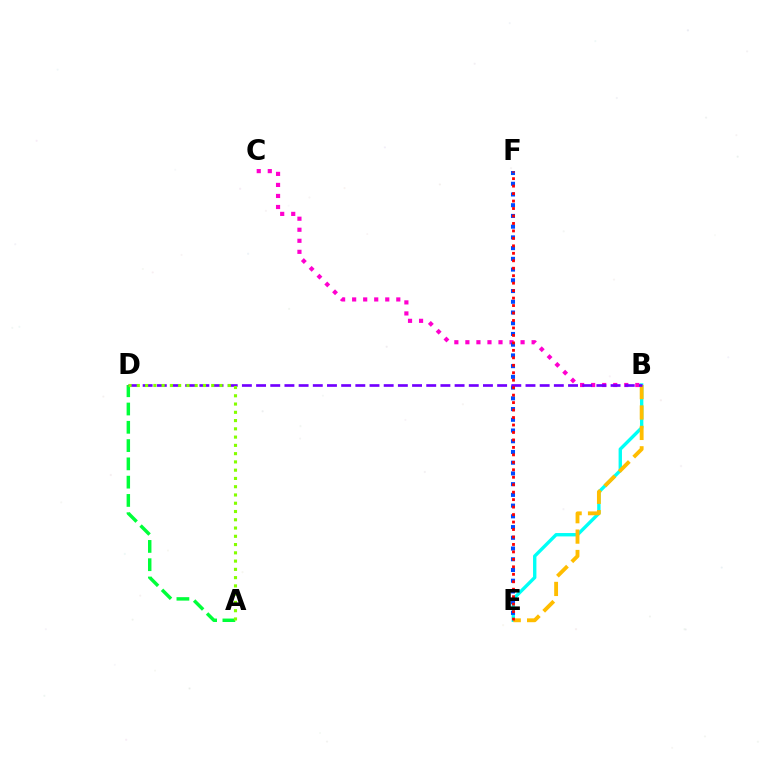{('B', 'E'): [{'color': '#00fff6', 'line_style': 'solid', 'thickness': 2.43}, {'color': '#ffbd00', 'line_style': 'dashed', 'thickness': 2.77}], ('A', 'D'): [{'color': '#00ff39', 'line_style': 'dashed', 'thickness': 2.48}, {'color': '#84ff00', 'line_style': 'dotted', 'thickness': 2.25}], ('B', 'C'): [{'color': '#ff00cf', 'line_style': 'dotted', 'thickness': 3.0}], ('E', 'F'): [{'color': '#004bff', 'line_style': 'dotted', 'thickness': 2.91}, {'color': '#ff0000', 'line_style': 'dotted', 'thickness': 2.03}], ('B', 'D'): [{'color': '#7200ff', 'line_style': 'dashed', 'thickness': 1.93}]}